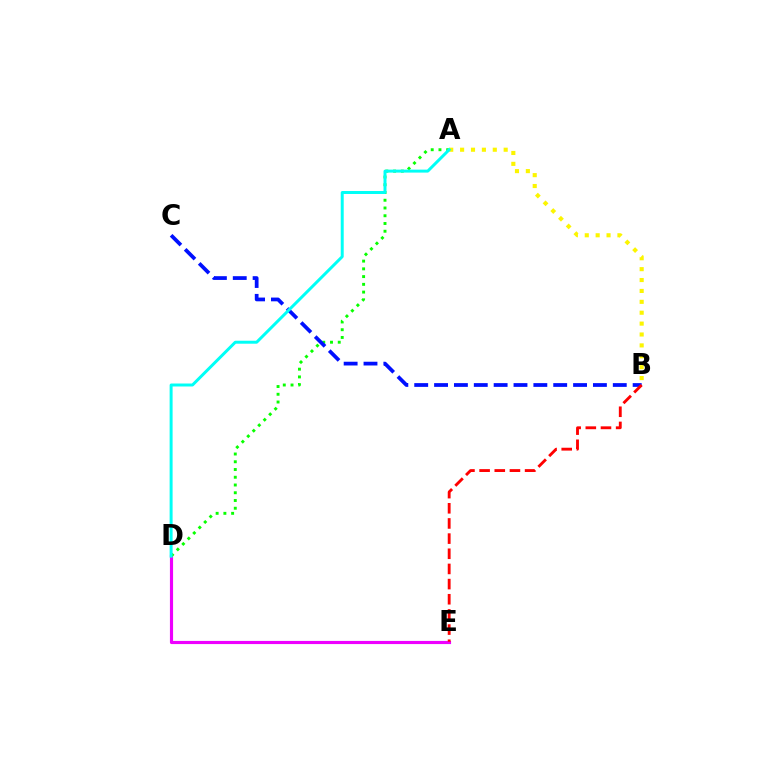{('D', 'E'): [{'color': '#ee00ff', 'line_style': 'solid', 'thickness': 2.27}], ('A', 'D'): [{'color': '#08ff00', 'line_style': 'dotted', 'thickness': 2.1}, {'color': '#00fff6', 'line_style': 'solid', 'thickness': 2.14}], ('A', 'B'): [{'color': '#fcf500', 'line_style': 'dotted', 'thickness': 2.96}], ('B', 'C'): [{'color': '#0010ff', 'line_style': 'dashed', 'thickness': 2.7}], ('B', 'E'): [{'color': '#ff0000', 'line_style': 'dashed', 'thickness': 2.06}]}